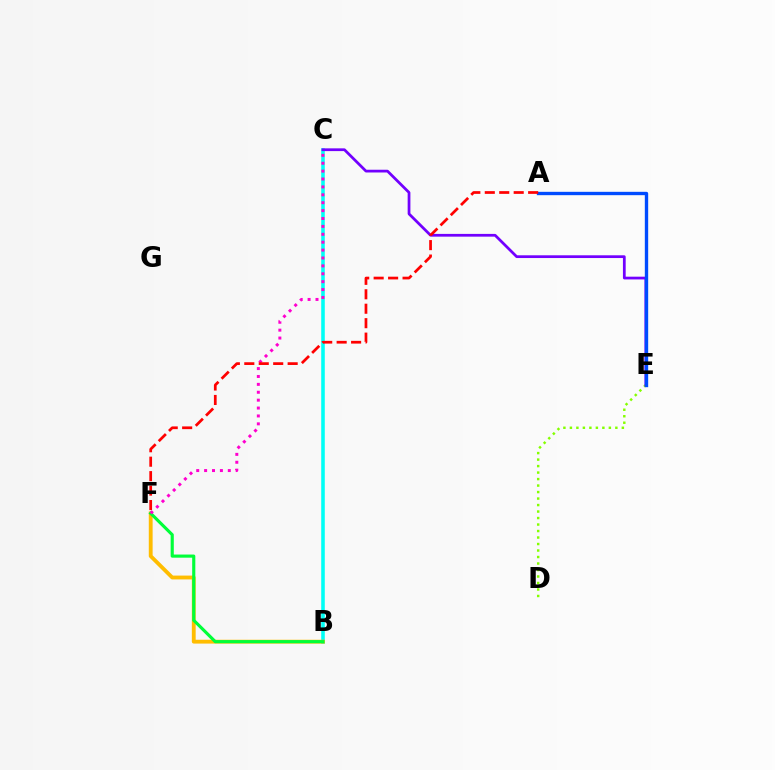{('B', 'C'): [{'color': '#00fff6', 'line_style': 'solid', 'thickness': 2.57}], ('D', 'E'): [{'color': '#84ff00', 'line_style': 'dotted', 'thickness': 1.76}], ('C', 'E'): [{'color': '#7200ff', 'line_style': 'solid', 'thickness': 1.98}], ('A', 'E'): [{'color': '#004bff', 'line_style': 'solid', 'thickness': 2.41}], ('B', 'F'): [{'color': '#ffbd00', 'line_style': 'solid', 'thickness': 2.76}, {'color': '#00ff39', 'line_style': 'solid', 'thickness': 2.26}], ('C', 'F'): [{'color': '#ff00cf', 'line_style': 'dotted', 'thickness': 2.15}], ('A', 'F'): [{'color': '#ff0000', 'line_style': 'dashed', 'thickness': 1.96}]}